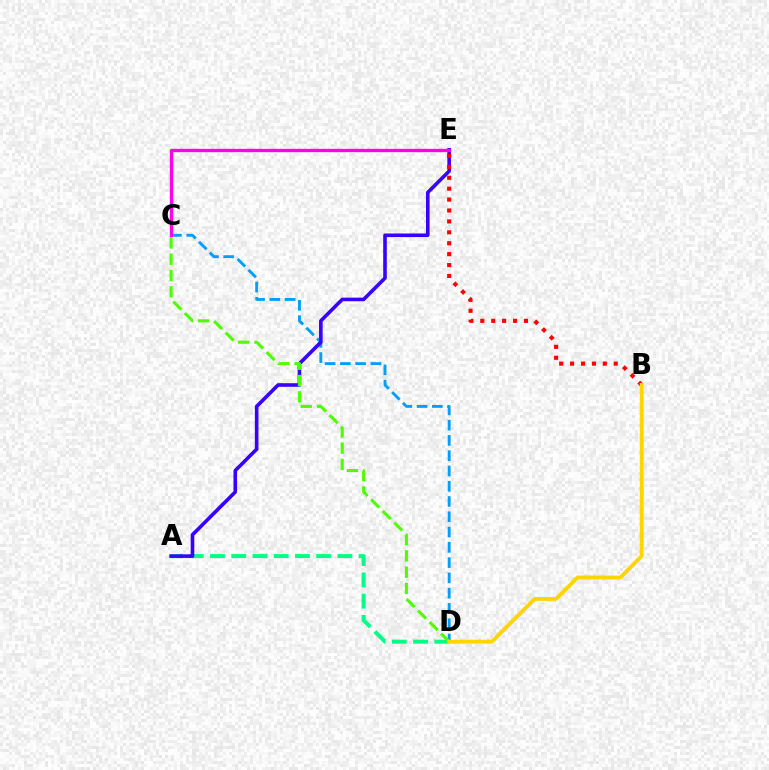{('C', 'D'): [{'color': '#009eff', 'line_style': 'dashed', 'thickness': 2.08}, {'color': '#4fff00', 'line_style': 'dashed', 'thickness': 2.22}], ('A', 'D'): [{'color': '#00ff86', 'line_style': 'dashed', 'thickness': 2.88}], ('A', 'E'): [{'color': '#3700ff', 'line_style': 'solid', 'thickness': 2.59}], ('B', 'E'): [{'color': '#ff0000', 'line_style': 'dotted', 'thickness': 2.96}], ('C', 'E'): [{'color': '#ff00ed', 'line_style': 'solid', 'thickness': 2.38}], ('B', 'D'): [{'color': '#ffd500', 'line_style': 'solid', 'thickness': 2.77}]}